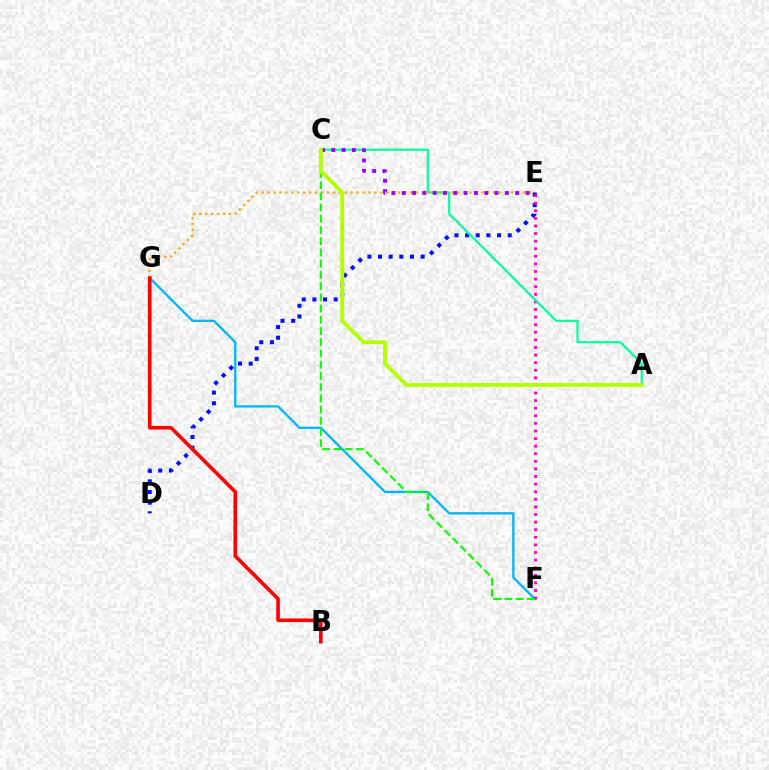{('F', 'G'): [{'color': '#00b5ff', 'line_style': 'solid', 'thickness': 1.66}], ('D', 'E'): [{'color': '#0010ff', 'line_style': 'dotted', 'thickness': 2.89}], ('E', 'F'): [{'color': '#ff00bd', 'line_style': 'dotted', 'thickness': 2.06}], ('A', 'C'): [{'color': '#00ff9d', 'line_style': 'solid', 'thickness': 1.56}, {'color': '#b3ff00', 'line_style': 'solid', 'thickness': 2.79}], ('E', 'G'): [{'color': '#ffa500', 'line_style': 'dotted', 'thickness': 1.61}], ('C', 'E'): [{'color': '#9b00ff', 'line_style': 'dotted', 'thickness': 2.8}], ('B', 'G'): [{'color': '#ff0000', 'line_style': 'solid', 'thickness': 2.6}], ('C', 'F'): [{'color': '#08ff00', 'line_style': 'dashed', 'thickness': 1.52}]}